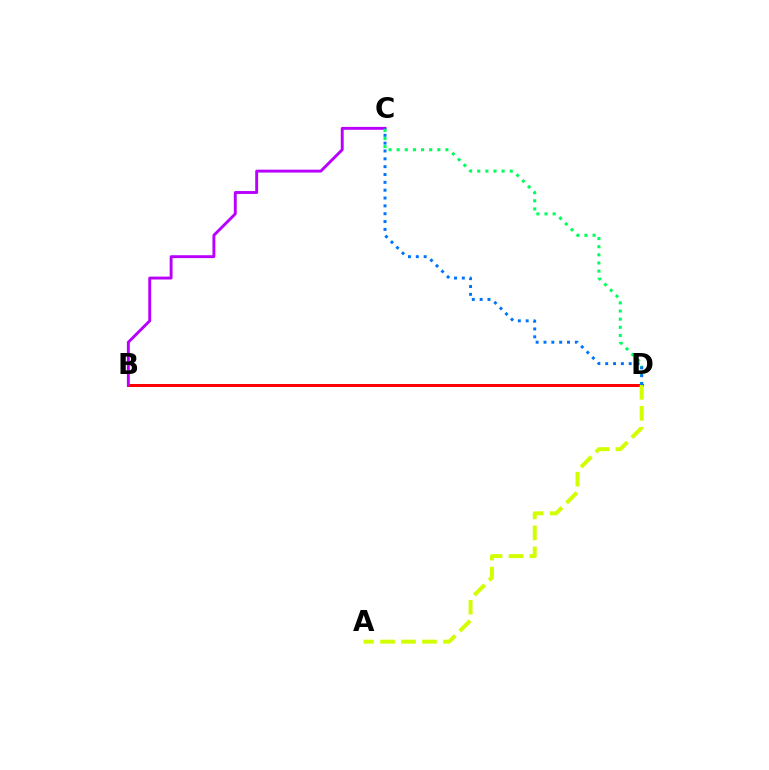{('B', 'D'): [{'color': '#ff0000', 'line_style': 'solid', 'thickness': 2.14}], ('B', 'C'): [{'color': '#b900ff', 'line_style': 'solid', 'thickness': 2.09}], ('C', 'D'): [{'color': '#00ff5c', 'line_style': 'dotted', 'thickness': 2.21}, {'color': '#0074ff', 'line_style': 'dotted', 'thickness': 2.13}], ('A', 'D'): [{'color': '#d1ff00', 'line_style': 'dashed', 'thickness': 2.85}]}